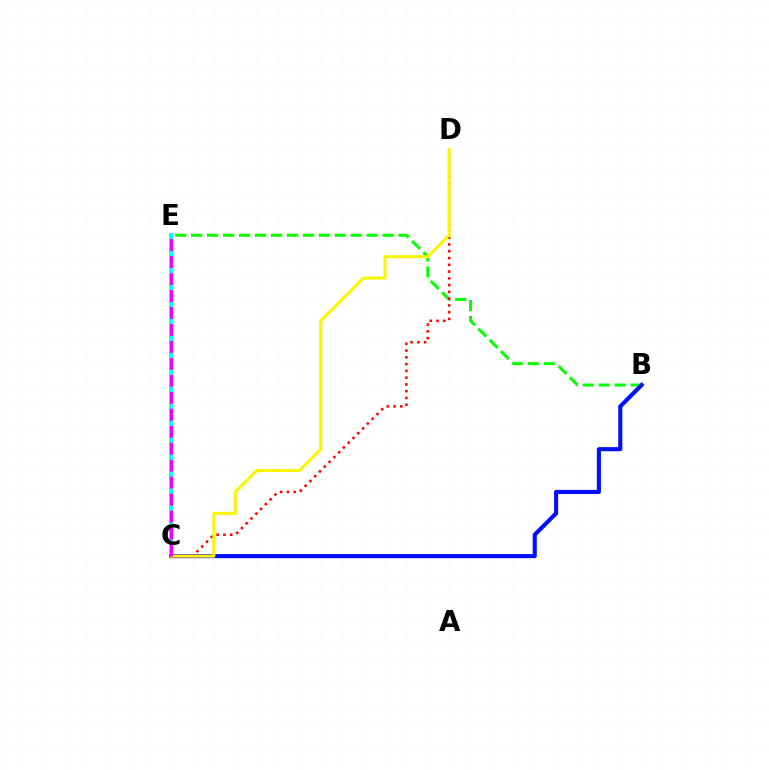{('B', 'E'): [{'color': '#08ff00', 'line_style': 'dashed', 'thickness': 2.17}], ('C', 'E'): [{'color': '#00fff6', 'line_style': 'solid', 'thickness': 2.8}, {'color': '#ee00ff', 'line_style': 'dashed', 'thickness': 2.31}], ('B', 'C'): [{'color': '#0010ff', 'line_style': 'solid', 'thickness': 2.97}], ('C', 'D'): [{'color': '#ff0000', 'line_style': 'dotted', 'thickness': 1.84}, {'color': '#fcf500', 'line_style': 'solid', 'thickness': 2.18}]}